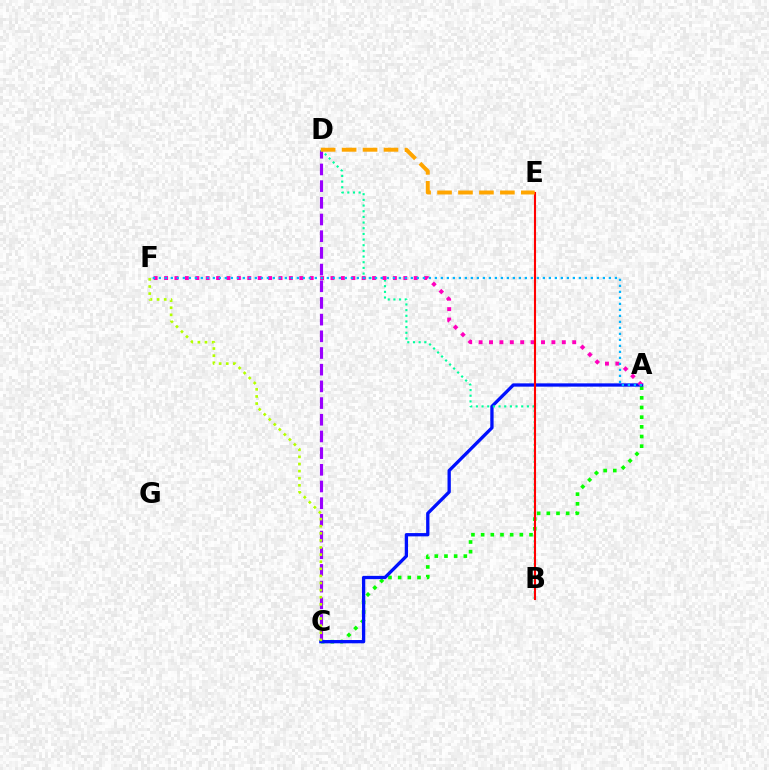{('A', 'C'): [{'color': '#08ff00', 'line_style': 'dotted', 'thickness': 2.63}, {'color': '#0010ff', 'line_style': 'solid', 'thickness': 2.37}], ('C', 'D'): [{'color': '#9b00ff', 'line_style': 'dashed', 'thickness': 2.27}], ('B', 'D'): [{'color': '#00ff9d', 'line_style': 'dotted', 'thickness': 1.54}], ('A', 'F'): [{'color': '#ff00bd', 'line_style': 'dotted', 'thickness': 2.83}, {'color': '#00b5ff', 'line_style': 'dotted', 'thickness': 1.63}], ('B', 'E'): [{'color': '#ff0000', 'line_style': 'solid', 'thickness': 1.51}], ('C', 'F'): [{'color': '#b3ff00', 'line_style': 'dotted', 'thickness': 1.93}], ('D', 'E'): [{'color': '#ffa500', 'line_style': 'dashed', 'thickness': 2.85}]}